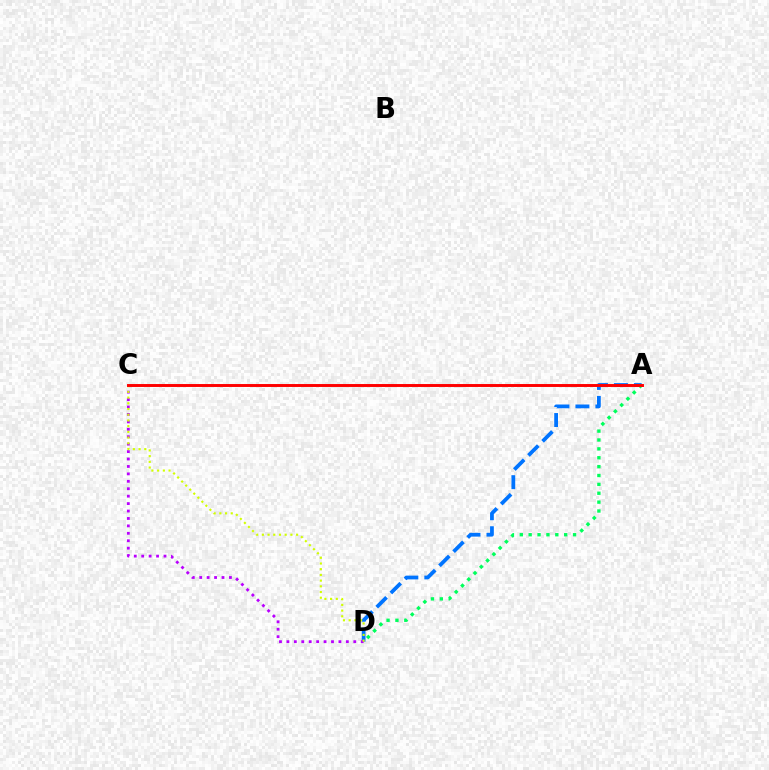{('A', 'D'): [{'color': '#0074ff', 'line_style': 'dashed', 'thickness': 2.71}, {'color': '#00ff5c', 'line_style': 'dotted', 'thickness': 2.41}], ('C', 'D'): [{'color': '#b900ff', 'line_style': 'dotted', 'thickness': 2.02}, {'color': '#d1ff00', 'line_style': 'dotted', 'thickness': 1.55}], ('A', 'C'): [{'color': '#ff0000', 'line_style': 'solid', 'thickness': 2.11}]}